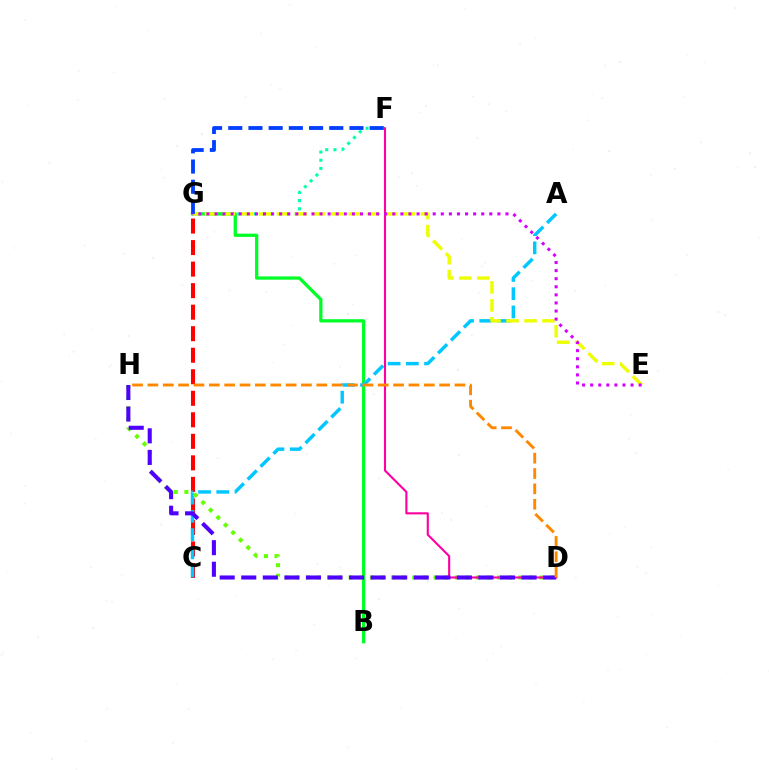{('F', 'G'): [{'color': '#00ffaf', 'line_style': 'dotted', 'thickness': 2.23}, {'color': '#003fff', 'line_style': 'dashed', 'thickness': 2.74}], ('B', 'G'): [{'color': '#00ff27', 'line_style': 'solid', 'thickness': 2.35}], ('C', 'G'): [{'color': '#ff0000', 'line_style': 'dashed', 'thickness': 2.92}], ('A', 'C'): [{'color': '#00c7ff', 'line_style': 'dashed', 'thickness': 2.48}], ('D', 'H'): [{'color': '#66ff00', 'line_style': 'dotted', 'thickness': 2.88}, {'color': '#4f00ff', 'line_style': 'dashed', 'thickness': 2.93}, {'color': '#ff8800', 'line_style': 'dashed', 'thickness': 2.09}], ('E', 'G'): [{'color': '#eeff00', 'line_style': 'dashed', 'thickness': 2.45}, {'color': '#d600ff', 'line_style': 'dotted', 'thickness': 2.2}], ('D', 'F'): [{'color': '#ff00a0', 'line_style': 'solid', 'thickness': 1.53}]}